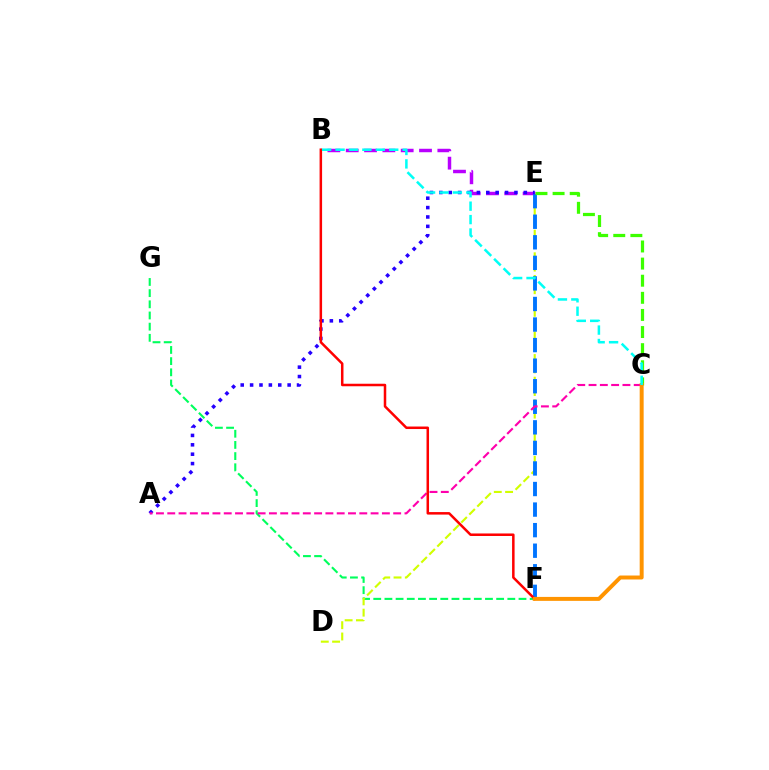{('F', 'G'): [{'color': '#00ff5c', 'line_style': 'dashed', 'thickness': 1.52}], ('B', 'E'): [{'color': '#b900ff', 'line_style': 'dashed', 'thickness': 2.49}], ('D', 'E'): [{'color': '#d1ff00', 'line_style': 'dashed', 'thickness': 1.54}], ('E', 'F'): [{'color': '#0074ff', 'line_style': 'dashed', 'thickness': 2.79}], ('A', 'E'): [{'color': '#2500ff', 'line_style': 'dotted', 'thickness': 2.55}], ('A', 'C'): [{'color': '#ff00ac', 'line_style': 'dashed', 'thickness': 1.53}], ('B', 'F'): [{'color': '#ff0000', 'line_style': 'solid', 'thickness': 1.81}], ('C', 'E'): [{'color': '#3dff00', 'line_style': 'dashed', 'thickness': 2.32}], ('C', 'F'): [{'color': '#ff9400', 'line_style': 'solid', 'thickness': 2.85}], ('B', 'C'): [{'color': '#00fff6', 'line_style': 'dashed', 'thickness': 1.82}]}